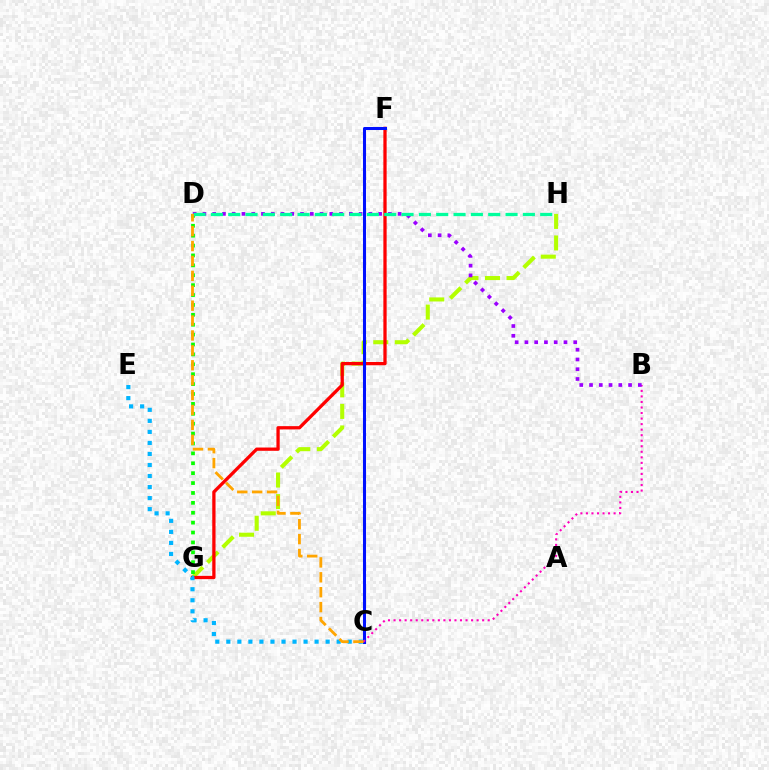{('G', 'H'): [{'color': '#b3ff00', 'line_style': 'dashed', 'thickness': 2.93}], ('D', 'G'): [{'color': '#08ff00', 'line_style': 'dotted', 'thickness': 2.69}], ('F', 'G'): [{'color': '#ff0000', 'line_style': 'solid', 'thickness': 2.36}], ('C', 'E'): [{'color': '#00b5ff', 'line_style': 'dotted', 'thickness': 3.0}], ('C', 'F'): [{'color': '#0010ff', 'line_style': 'solid', 'thickness': 2.19}], ('B', 'C'): [{'color': '#ff00bd', 'line_style': 'dotted', 'thickness': 1.5}], ('B', 'D'): [{'color': '#9b00ff', 'line_style': 'dotted', 'thickness': 2.65}], ('D', 'H'): [{'color': '#00ff9d', 'line_style': 'dashed', 'thickness': 2.35}], ('C', 'D'): [{'color': '#ffa500', 'line_style': 'dashed', 'thickness': 2.02}]}